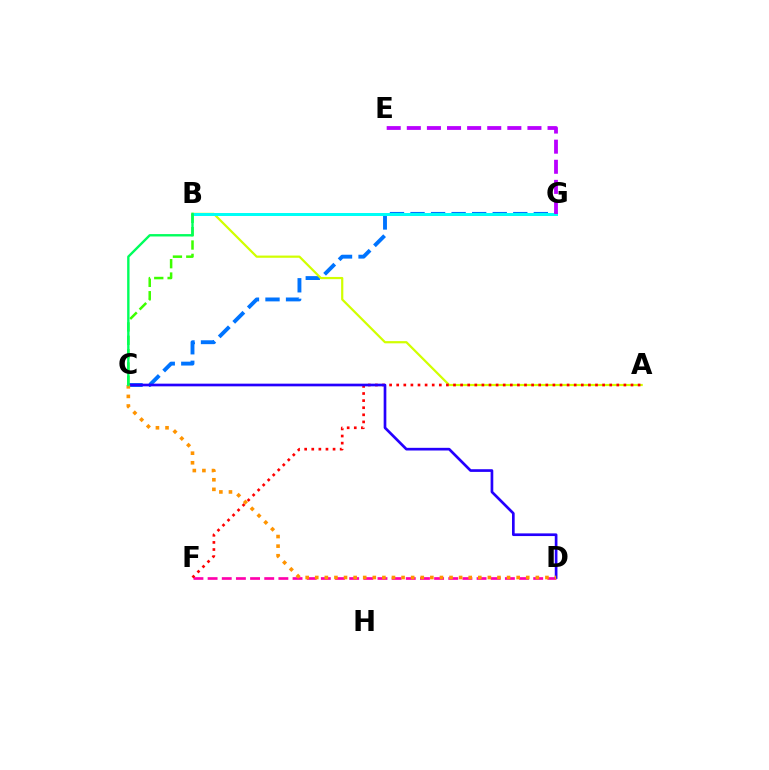{('C', 'G'): [{'color': '#0074ff', 'line_style': 'dashed', 'thickness': 2.79}], ('D', 'F'): [{'color': '#ff00ac', 'line_style': 'dashed', 'thickness': 1.92}], ('A', 'B'): [{'color': '#d1ff00', 'line_style': 'solid', 'thickness': 1.59}], ('A', 'F'): [{'color': '#ff0000', 'line_style': 'dotted', 'thickness': 1.93}], ('C', 'D'): [{'color': '#2500ff', 'line_style': 'solid', 'thickness': 1.93}, {'color': '#ff9400', 'line_style': 'dotted', 'thickness': 2.61}], ('B', 'G'): [{'color': '#00fff6', 'line_style': 'solid', 'thickness': 2.15}], ('B', 'C'): [{'color': '#3dff00', 'line_style': 'dashed', 'thickness': 1.81}, {'color': '#00ff5c', 'line_style': 'solid', 'thickness': 1.72}], ('E', 'G'): [{'color': '#b900ff', 'line_style': 'dashed', 'thickness': 2.73}]}